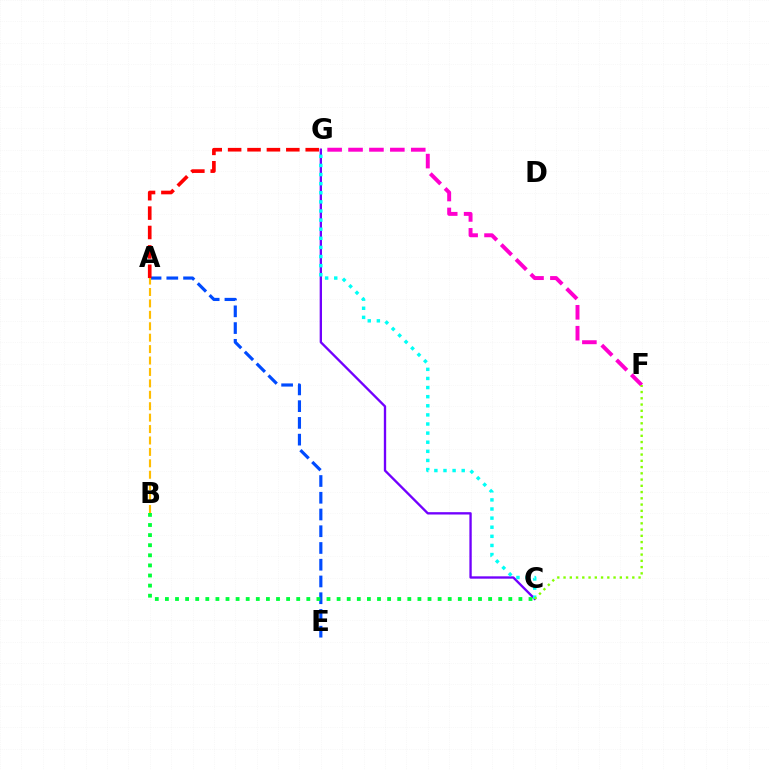{('C', 'G'): [{'color': '#7200ff', 'line_style': 'solid', 'thickness': 1.69}, {'color': '#00fff6', 'line_style': 'dotted', 'thickness': 2.47}], ('A', 'E'): [{'color': '#004bff', 'line_style': 'dashed', 'thickness': 2.27}], ('A', 'B'): [{'color': '#ffbd00', 'line_style': 'dashed', 'thickness': 1.55}], ('B', 'C'): [{'color': '#00ff39', 'line_style': 'dotted', 'thickness': 2.74}], ('F', 'G'): [{'color': '#ff00cf', 'line_style': 'dashed', 'thickness': 2.84}], ('A', 'G'): [{'color': '#ff0000', 'line_style': 'dashed', 'thickness': 2.63}], ('C', 'F'): [{'color': '#84ff00', 'line_style': 'dotted', 'thickness': 1.7}]}